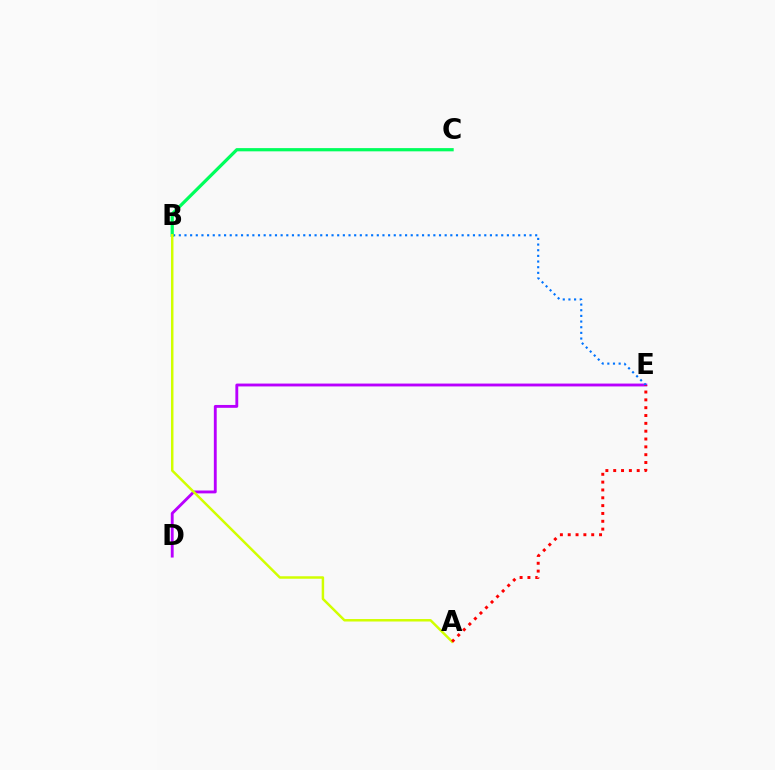{('D', 'E'): [{'color': '#b900ff', 'line_style': 'solid', 'thickness': 2.06}], ('B', 'E'): [{'color': '#0074ff', 'line_style': 'dotted', 'thickness': 1.54}], ('B', 'C'): [{'color': '#00ff5c', 'line_style': 'solid', 'thickness': 2.32}], ('A', 'B'): [{'color': '#d1ff00', 'line_style': 'solid', 'thickness': 1.78}], ('A', 'E'): [{'color': '#ff0000', 'line_style': 'dotted', 'thickness': 2.13}]}